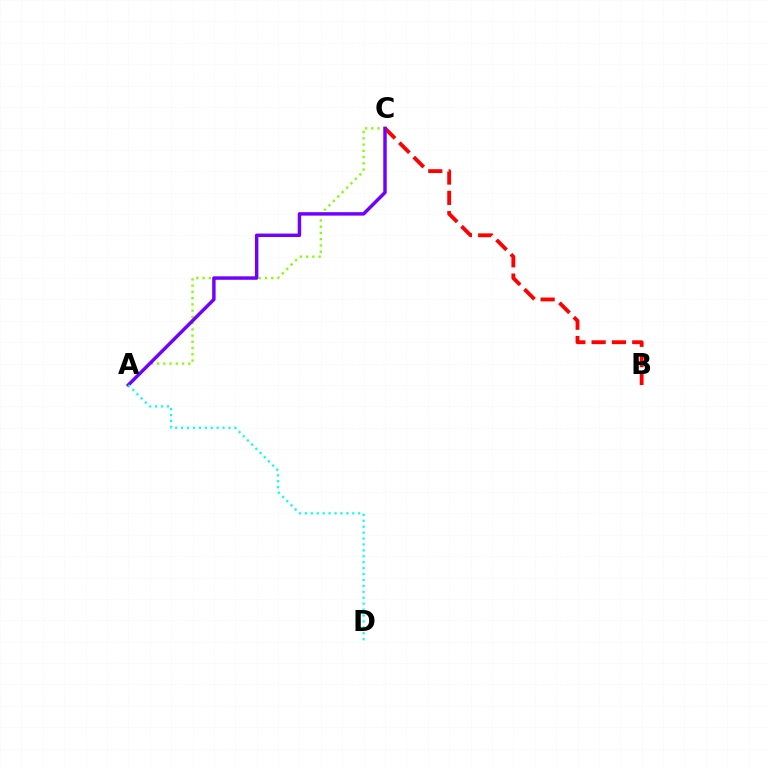{('B', 'C'): [{'color': '#ff0000', 'line_style': 'dashed', 'thickness': 2.76}], ('A', 'C'): [{'color': '#84ff00', 'line_style': 'dotted', 'thickness': 1.7}, {'color': '#7200ff', 'line_style': 'solid', 'thickness': 2.48}], ('A', 'D'): [{'color': '#00fff6', 'line_style': 'dotted', 'thickness': 1.61}]}